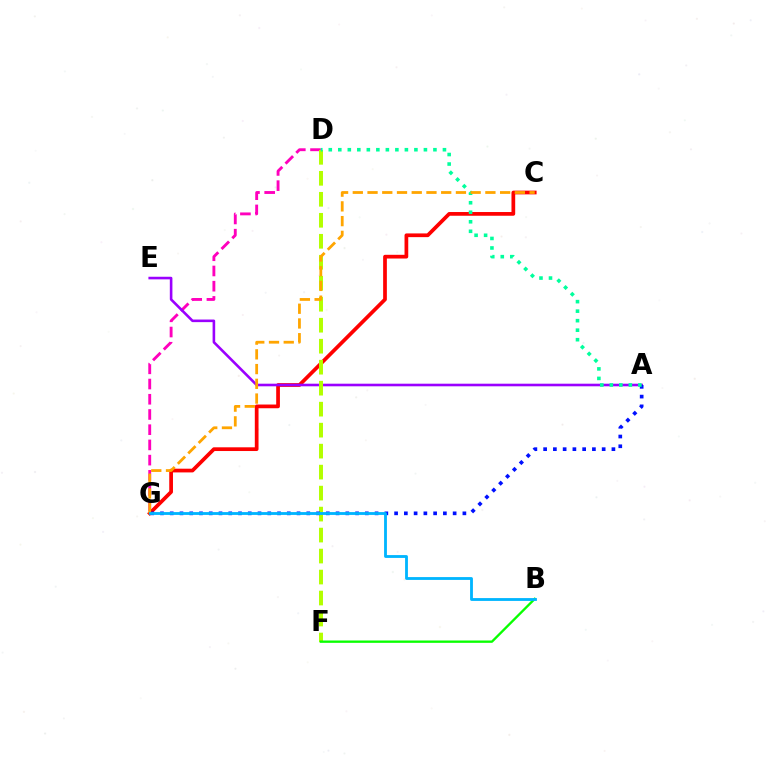{('D', 'G'): [{'color': '#ff00bd', 'line_style': 'dashed', 'thickness': 2.07}], ('C', 'G'): [{'color': '#ff0000', 'line_style': 'solid', 'thickness': 2.68}, {'color': '#ffa500', 'line_style': 'dashed', 'thickness': 2.0}], ('A', 'E'): [{'color': '#9b00ff', 'line_style': 'solid', 'thickness': 1.87}], ('D', 'F'): [{'color': '#b3ff00', 'line_style': 'dashed', 'thickness': 2.85}], ('B', 'F'): [{'color': '#08ff00', 'line_style': 'solid', 'thickness': 1.69}], ('A', 'G'): [{'color': '#0010ff', 'line_style': 'dotted', 'thickness': 2.65}], ('A', 'D'): [{'color': '#00ff9d', 'line_style': 'dotted', 'thickness': 2.59}], ('B', 'G'): [{'color': '#00b5ff', 'line_style': 'solid', 'thickness': 2.04}]}